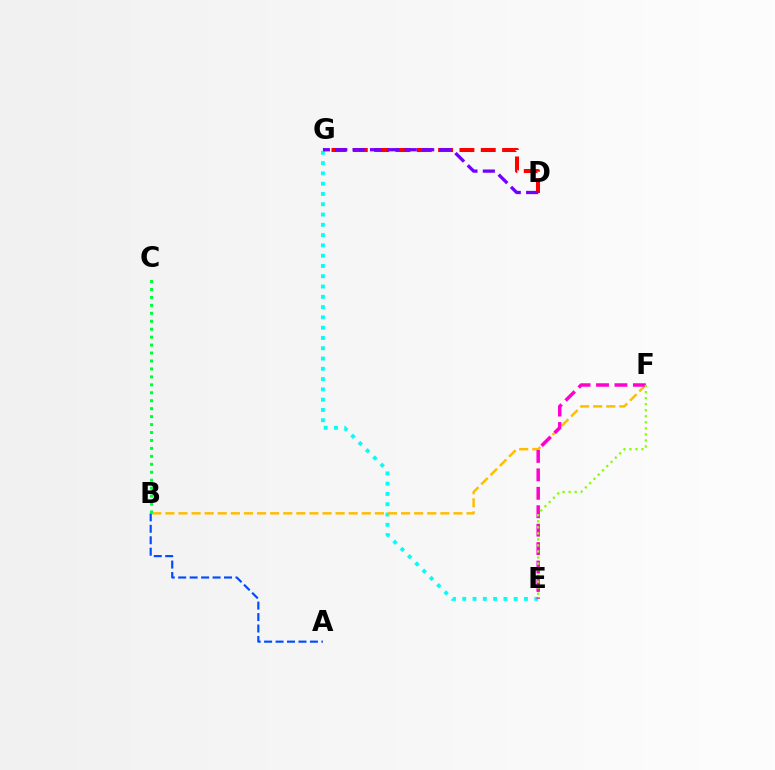{('D', 'G'): [{'color': '#ff0000', 'line_style': 'dashed', 'thickness': 2.9}, {'color': '#7200ff', 'line_style': 'dashed', 'thickness': 2.36}], ('E', 'G'): [{'color': '#00fff6', 'line_style': 'dotted', 'thickness': 2.79}], ('B', 'F'): [{'color': '#ffbd00', 'line_style': 'dashed', 'thickness': 1.78}], ('E', 'F'): [{'color': '#ff00cf', 'line_style': 'dashed', 'thickness': 2.5}, {'color': '#84ff00', 'line_style': 'dotted', 'thickness': 1.64}], ('A', 'B'): [{'color': '#004bff', 'line_style': 'dashed', 'thickness': 1.56}], ('B', 'C'): [{'color': '#00ff39', 'line_style': 'dotted', 'thickness': 2.16}]}